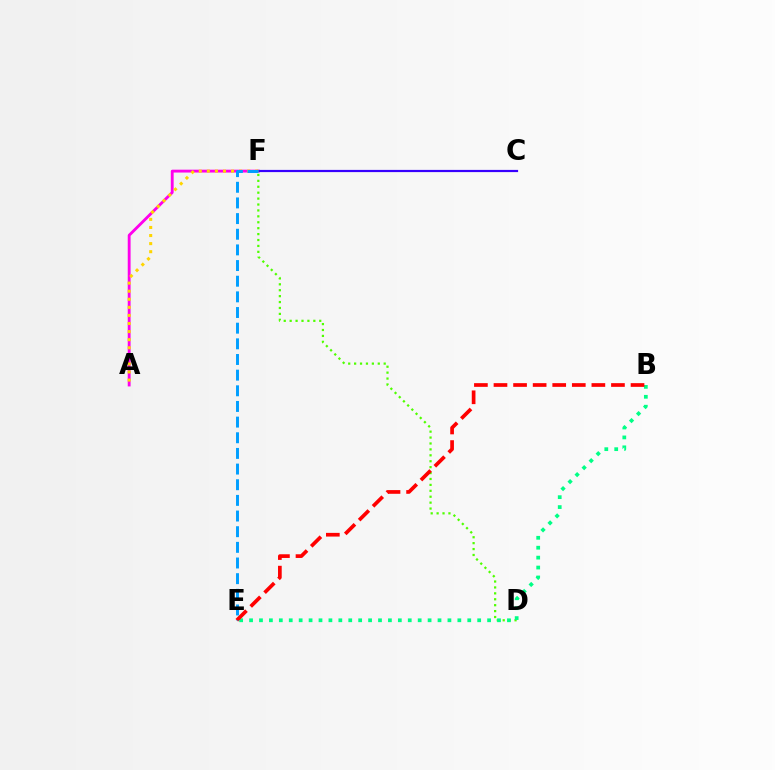{('A', 'F'): [{'color': '#ff00ed', 'line_style': 'solid', 'thickness': 2.06}, {'color': '#ffd500', 'line_style': 'dotted', 'thickness': 2.19}], ('D', 'F'): [{'color': '#4fff00', 'line_style': 'dotted', 'thickness': 1.61}], ('C', 'F'): [{'color': '#3700ff', 'line_style': 'solid', 'thickness': 1.59}], ('B', 'E'): [{'color': '#00ff86', 'line_style': 'dotted', 'thickness': 2.69}, {'color': '#ff0000', 'line_style': 'dashed', 'thickness': 2.66}], ('E', 'F'): [{'color': '#009eff', 'line_style': 'dashed', 'thickness': 2.13}]}